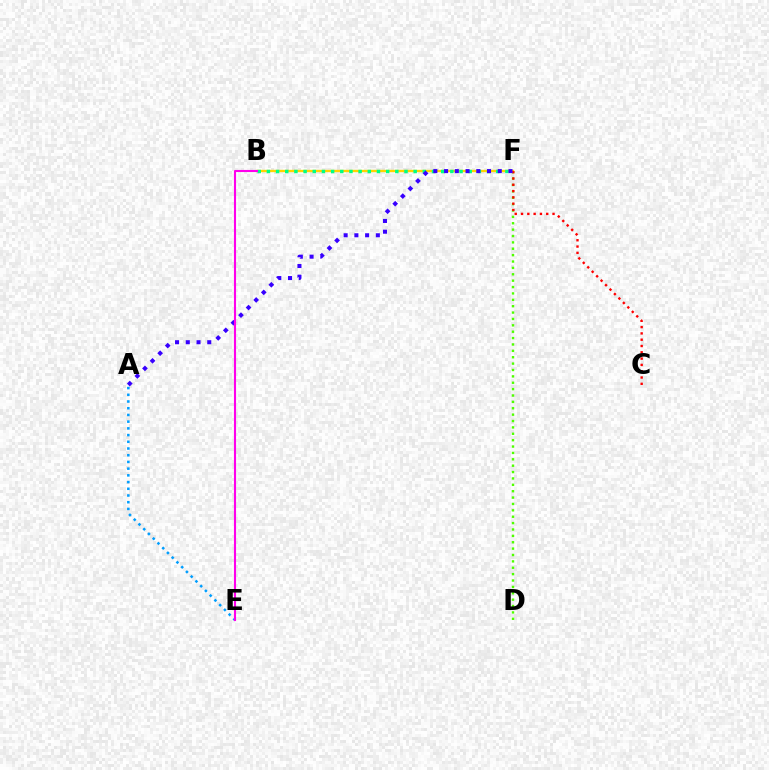{('A', 'E'): [{'color': '#009eff', 'line_style': 'dotted', 'thickness': 1.82}], ('D', 'F'): [{'color': '#4fff00', 'line_style': 'dotted', 'thickness': 1.73}], ('B', 'F'): [{'color': '#ffd500', 'line_style': 'solid', 'thickness': 1.7}, {'color': '#00ff86', 'line_style': 'dotted', 'thickness': 2.49}], ('C', 'F'): [{'color': '#ff0000', 'line_style': 'dotted', 'thickness': 1.71}], ('A', 'F'): [{'color': '#3700ff', 'line_style': 'dotted', 'thickness': 2.92}], ('B', 'E'): [{'color': '#ff00ed', 'line_style': 'solid', 'thickness': 1.52}]}